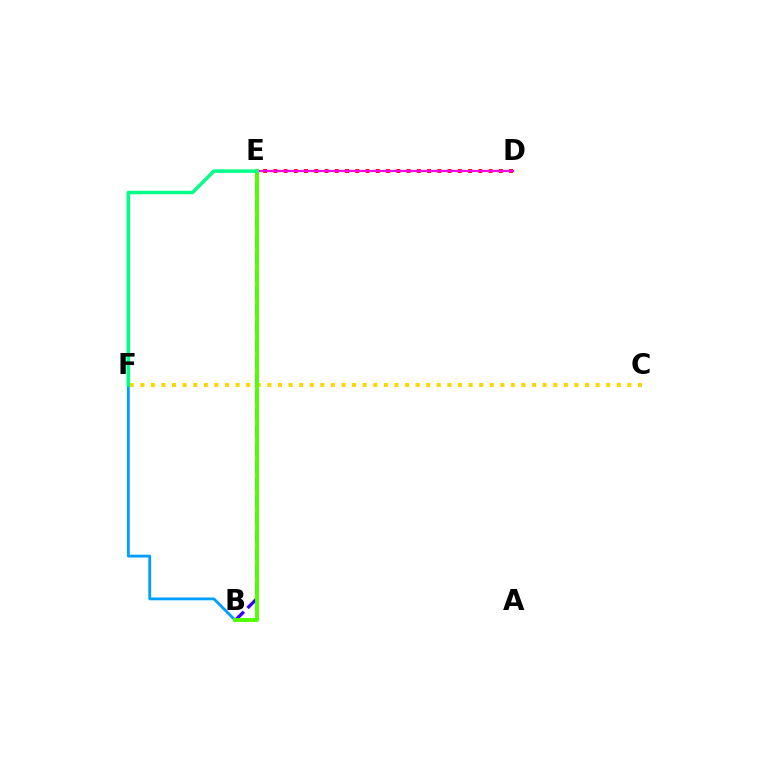{('D', 'E'): [{'color': '#ff0000', 'line_style': 'dotted', 'thickness': 2.78}, {'color': '#ff00ed', 'line_style': 'solid', 'thickness': 1.57}], ('B', 'F'): [{'color': '#009eff', 'line_style': 'solid', 'thickness': 2.04}], ('B', 'E'): [{'color': '#3700ff', 'line_style': 'dashed', 'thickness': 2.36}, {'color': '#4fff00', 'line_style': 'solid', 'thickness': 2.79}], ('C', 'F'): [{'color': '#ffd500', 'line_style': 'dotted', 'thickness': 2.88}], ('E', 'F'): [{'color': '#00ff86', 'line_style': 'solid', 'thickness': 2.53}]}